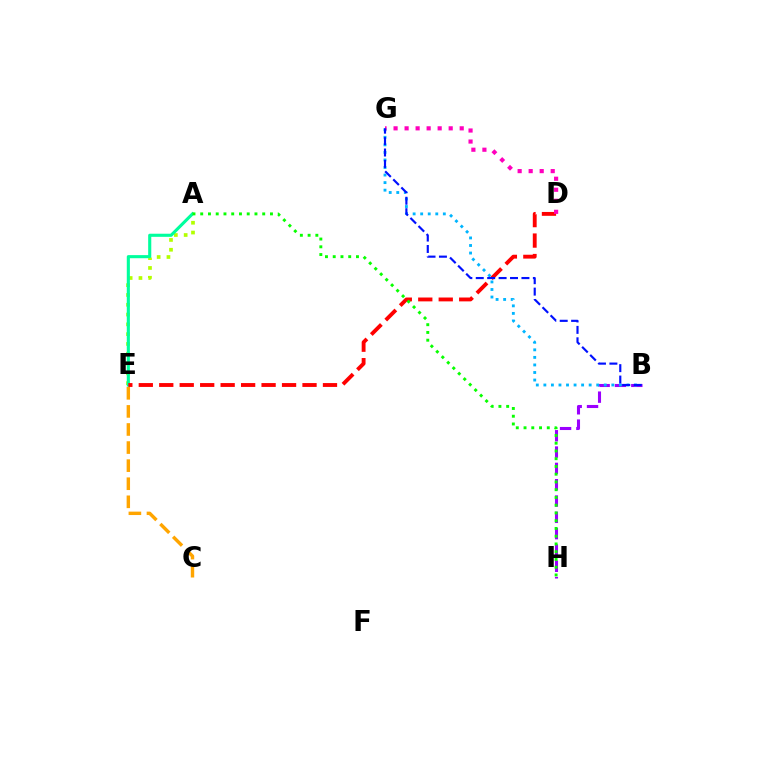{('B', 'H'): [{'color': '#9b00ff', 'line_style': 'dashed', 'thickness': 2.22}], ('A', 'E'): [{'color': '#b3ff00', 'line_style': 'dotted', 'thickness': 2.66}, {'color': '#00ff9d', 'line_style': 'solid', 'thickness': 2.24}], ('C', 'E'): [{'color': '#ffa500', 'line_style': 'dashed', 'thickness': 2.46}], ('D', 'E'): [{'color': '#ff0000', 'line_style': 'dashed', 'thickness': 2.78}], ('A', 'H'): [{'color': '#08ff00', 'line_style': 'dotted', 'thickness': 2.11}], ('B', 'G'): [{'color': '#00b5ff', 'line_style': 'dotted', 'thickness': 2.05}, {'color': '#0010ff', 'line_style': 'dashed', 'thickness': 1.55}], ('D', 'G'): [{'color': '#ff00bd', 'line_style': 'dotted', 'thickness': 2.99}]}